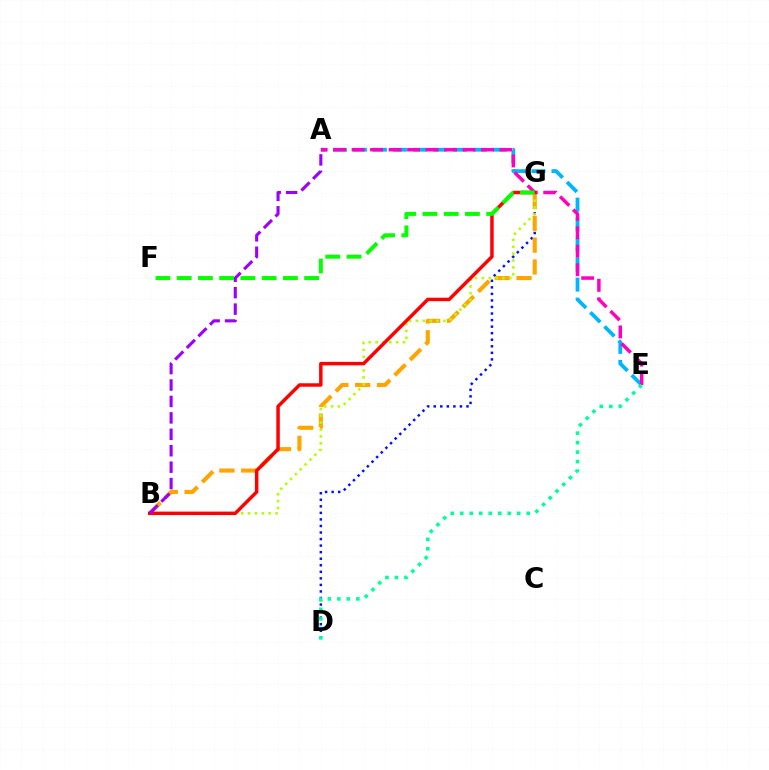{('D', 'G'): [{'color': '#0010ff', 'line_style': 'dotted', 'thickness': 1.78}], ('B', 'G'): [{'color': '#ffa500', 'line_style': 'dashed', 'thickness': 2.96}, {'color': '#b3ff00', 'line_style': 'dotted', 'thickness': 1.87}, {'color': '#ff0000', 'line_style': 'solid', 'thickness': 2.49}], ('A', 'E'): [{'color': '#00b5ff', 'line_style': 'dashed', 'thickness': 2.72}, {'color': '#ff00bd', 'line_style': 'dashed', 'thickness': 2.51}], ('A', 'B'): [{'color': '#9b00ff', 'line_style': 'dashed', 'thickness': 2.23}], ('F', 'G'): [{'color': '#08ff00', 'line_style': 'dashed', 'thickness': 2.89}], ('D', 'E'): [{'color': '#00ff9d', 'line_style': 'dotted', 'thickness': 2.58}]}